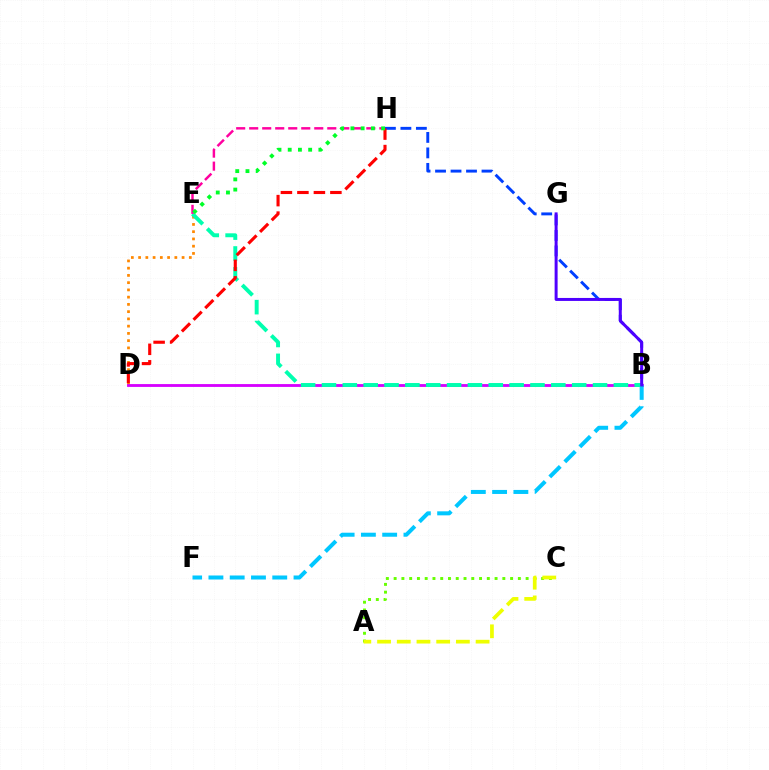{('D', 'E'): [{'color': '#ff8800', 'line_style': 'dotted', 'thickness': 1.97}], ('B', 'H'): [{'color': '#003fff', 'line_style': 'dashed', 'thickness': 2.1}], ('B', 'D'): [{'color': '#d600ff', 'line_style': 'solid', 'thickness': 2.04}], ('A', 'C'): [{'color': '#66ff00', 'line_style': 'dotted', 'thickness': 2.11}, {'color': '#eeff00', 'line_style': 'dashed', 'thickness': 2.68}], ('B', 'F'): [{'color': '#00c7ff', 'line_style': 'dashed', 'thickness': 2.89}], ('B', 'E'): [{'color': '#00ffaf', 'line_style': 'dashed', 'thickness': 2.83}], ('B', 'G'): [{'color': '#4f00ff', 'line_style': 'solid', 'thickness': 2.15}], ('E', 'H'): [{'color': '#ff00a0', 'line_style': 'dashed', 'thickness': 1.77}, {'color': '#00ff27', 'line_style': 'dotted', 'thickness': 2.78}], ('D', 'H'): [{'color': '#ff0000', 'line_style': 'dashed', 'thickness': 2.24}]}